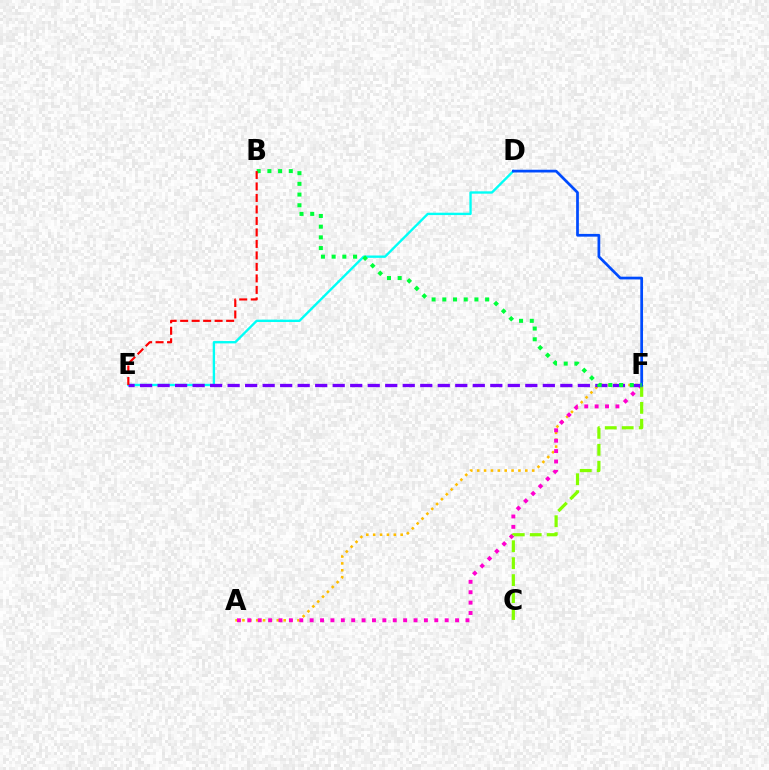{('D', 'E'): [{'color': '#00fff6', 'line_style': 'solid', 'thickness': 1.7}], ('A', 'F'): [{'color': '#ffbd00', 'line_style': 'dotted', 'thickness': 1.87}, {'color': '#ff00cf', 'line_style': 'dotted', 'thickness': 2.82}], ('C', 'F'): [{'color': '#84ff00', 'line_style': 'dashed', 'thickness': 2.3}], ('E', 'F'): [{'color': '#7200ff', 'line_style': 'dashed', 'thickness': 2.38}], ('D', 'F'): [{'color': '#004bff', 'line_style': 'solid', 'thickness': 1.97}], ('B', 'F'): [{'color': '#00ff39', 'line_style': 'dotted', 'thickness': 2.91}], ('B', 'E'): [{'color': '#ff0000', 'line_style': 'dashed', 'thickness': 1.56}]}